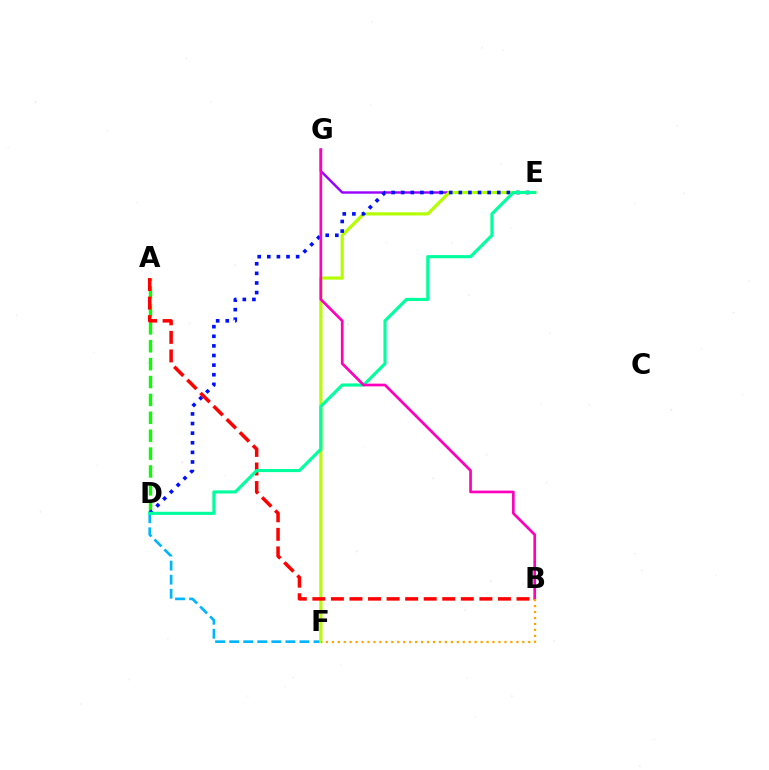{('E', 'G'): [{'color': '#9b00ff', 'line_style': 'solid', 'thickness': 1.74}], ('D', 'F'): [{'color': '#00b5ff', 'line_style': 'dashed', 'thickness': 1.91}], ('A', 'D'): [{'color': '#08ff00', 'line_style': 'dashed', 'thickness': 2.43}], ('E', 'F'): [{'color': '#b3ff00', 'line_style': 'solid', 'thickness': 2.28}], ('D', 'E'): [{'color': '#0010ff', 'line_style': 'dotted', 'thickness': 2.61}, {'color': '#00ff9d', 'line_style': 'solid', 'thickness': 2.25}], ('A', 'B'): [{'color': '#ff0000', 'line_style': 'dashed', 'thickness': 2.52}], ('B', 'G'): [{'color': '#ff00bd', 'line_style': 'solid', 'thickness': 1.94}], ('B', 'F'): [{'color': '#ffa500', 'line_style': 'dotted', 'thickness': 1.62}]}